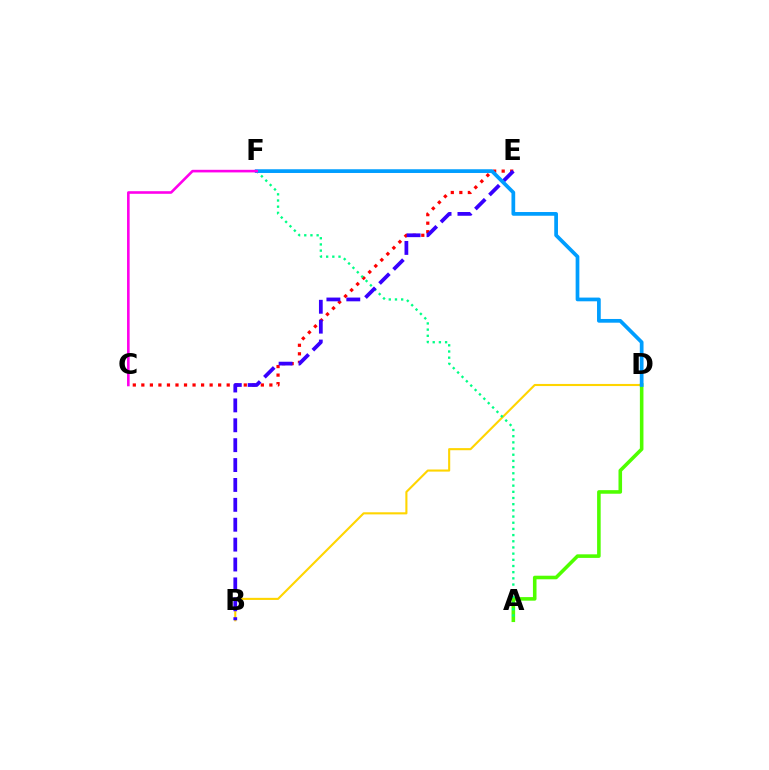{('B', 'D'): [{'color': '#ffd500', 'line_style': 'solid', 'thickness': 1.52}], ('A', 'D'): [{'color': '#4fff00', 'line_style': 'solid', 'thickness': 2.58}], ('C', 'E'): [{'color': '#ff0000', 'line_style': 'dotted', 'thickness': 2.32}], ('A', 'F'): [{'color': '#00ff86', 'line_style': 'dotted', 'thickness': 1.68}], ('B', 'E'): [{'color': '#3700ff', 'line_style': 'dashed', 'thickness': 2.7}], ('D', 'F'): [{'color': '#009eff', 'line_style': 'solid', 'thickness': 2.68}], ('C', 'F'): [{'color': '#ff00ed', 'line_style': 'solid', 'thickness': 1.88}]}